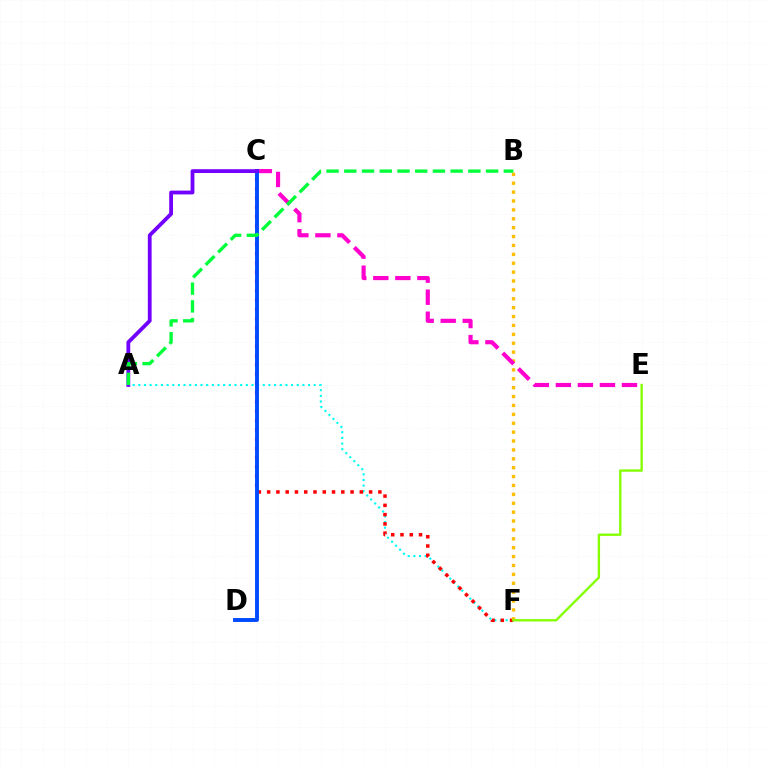{('A', 'F'): [{'color': '#00fff6', 'line_style': 'dotted', 'thickness': 1.54}], ('C', 'F'): [{'color': '#ff0000', 'line_style': 'dotted', 'thickness': 2.52}], ('B', 'F'): [{'color': '#ffbd00', 'line_style': 'dotted', 'thickness': 2.42}], ('C', 'E'): [{'color': '#ff00cf', 'line_style': 'dashed', 'thickness': 2.99}], ('C', 'D'): [{'color': '#004bff', 'line_style': 'solid', 'thickness': 2.81}], ('E', 'F'): [{'color': '#84ff00', 'line_style': 'solid', 'thickness': 1.7}], ('A', 'C'): [{'color': '#7200ff', 'line_style': 'solid', 'thickness': 2.74}], ('A', 'B'): [{'color': '#00ff39', 'line_style': 'dashed', 'thickness': 2.41}]}